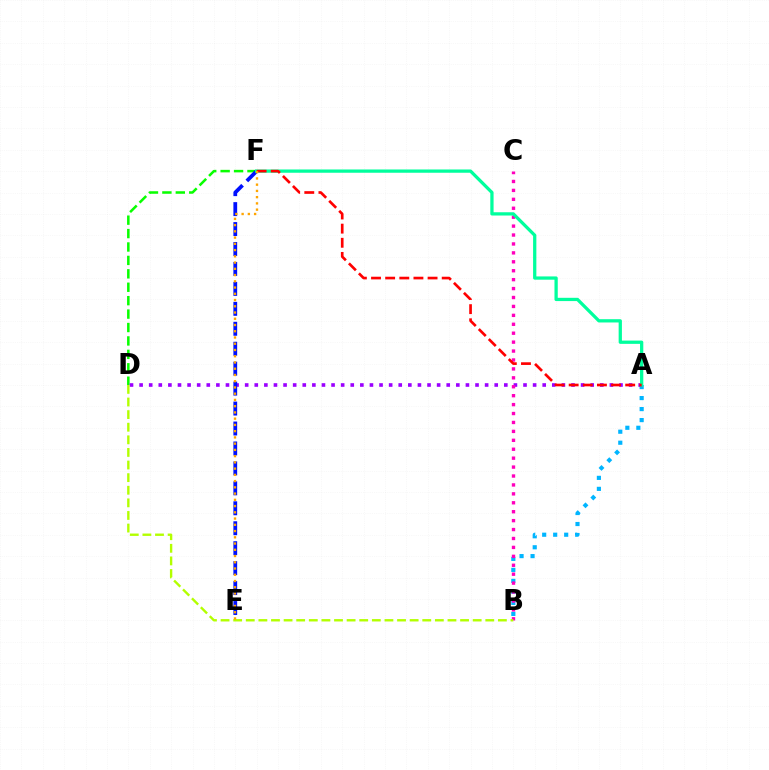{('A', 'B'): [{'color': '#00b5ff', 'line_style': 'dotted', 'thickness': 2.99}], ('D', 'F'): [{'color': '#08ff00', 'line_style': 'dashed', 'thickness': 1.82}], ('A', 'D'): [{'color': '#9b00ff', 'line_style': 'dotted', 'thickness': 2.61}], ('B', 'C'): [{'color': '#ff00bd', 'line_style': 'dotted', 'thickness': 2.42}], ('E', 'F'): [{'color': '#0010ff', 'line_style': 'dashed', 'thickness': 2.71}, {'color': '#ffa500', 'line_style': 'dotted', 'thickness': 1.7}], ('A', 'F'): [{'color': '#00ff9d', 'line_style': 'solid', 'thickness': 2.35}, {'color': '#ff0000', 'line_style': 'dashed', 'thickness': 1.92}], ('B', 'D'): [{'color': '#b3ff00', 'line_style': 'dashed', 'thickness': 1.71}]}